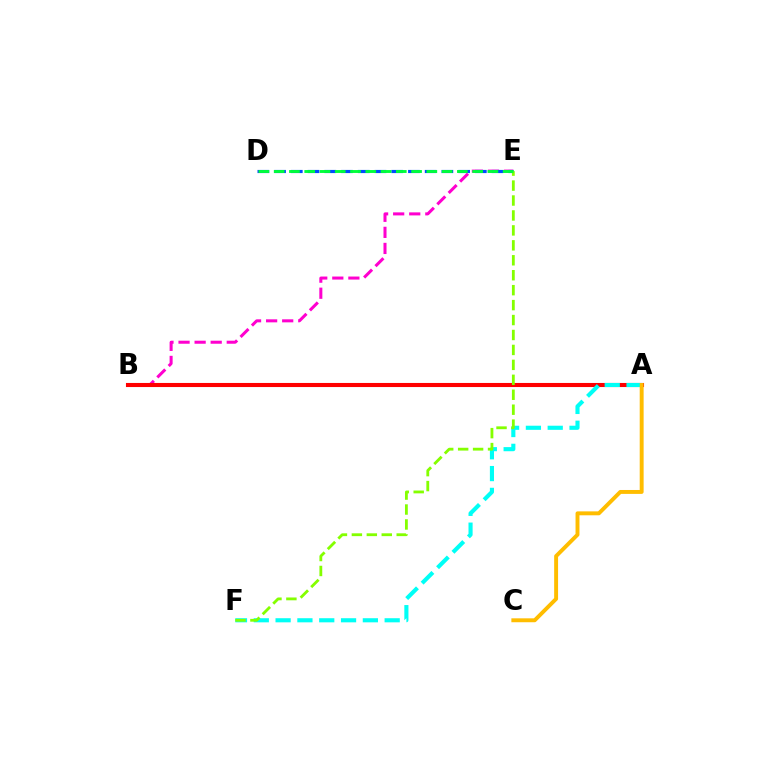{('B', 'E'): [{'color': '#ff00cf', 'line_style': 'dashed', 'thickness': 2.18}], ('A', 'B'): [{'color': '#7200ff', 'line_style': 'dashed', 'thickness': 2.56}, {'color': '#ff0000', 'line_style': 'solid', 'thickness': 2.94}], ('D', 'E'): [{'color': '#004bff', 'line_style': 'dashed', 'thickness': 2.27}, {'color': '#00ff39', 'line_style': 'dashed', 'thickness': 2.07}], ('A', 'F'): [{'color': '#00fff6', 'line_style': 'dashed', 'thickness': 2.96}], ('A', 'C'): [{'color': '#ffbd00', 'line_style': 'solid', 'thickness': 2.82}], ('E', 'F'): [{'color': '#84ff00', 'line_style': 'dashed', 'thickness': 2.03}]}